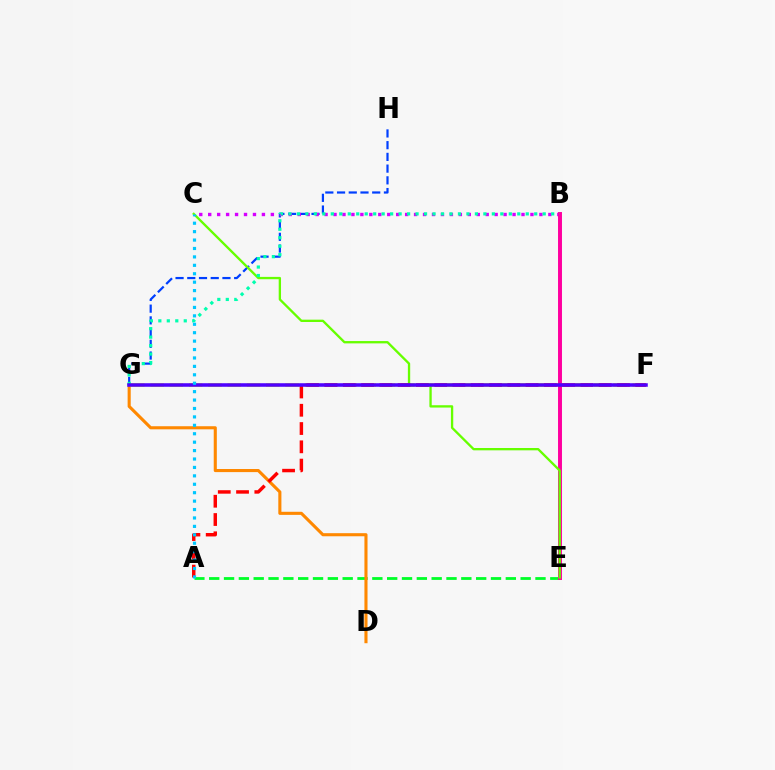{('G', 'H'): [{'color': '#003fff', 'line_style': 'dashed', 'thickness': 1.59}], ('B', 'C'): [{'color': '#d600ff', 'line_style': 'dotted', 'thickness': 2.43}], ('A', 'E'): [{'color': '#00ff27', 'line_style': 'dashed', 'thickness': 2.01}], ('D', 'G'): [{'color': '#ff8800', 'line_style': 'solid', 'thickness': 2.23}], ('F', 'G'): [{'color': '#eeff00', 'line_style': 'dashed', 'thickness': 2.62}, {'color': '#4f00ff', 'line_style': 'solid', 'thickness': 2.55}], ('B', 'E'): [{'color': '#ff00a0', 'line_style': 'solid', 'thickness': 2.84}], ('C', 'E'): [{'color': '#66ff00', 'line_style': 'solid', 'thickness': 1.67}], ('A', 'F'): [{'color': '#ff0000', 'line_style': 'dashed', 'thickness': 2.48}], ('B', 'G'): [{'color': '#00ffaf', 'line_style': 'dotted', 'thickness': 2.3}], ('A', 'C'): [{'color': '#00c7ff', 'line_style': 'dotted', 'thickness': 2.29}]}